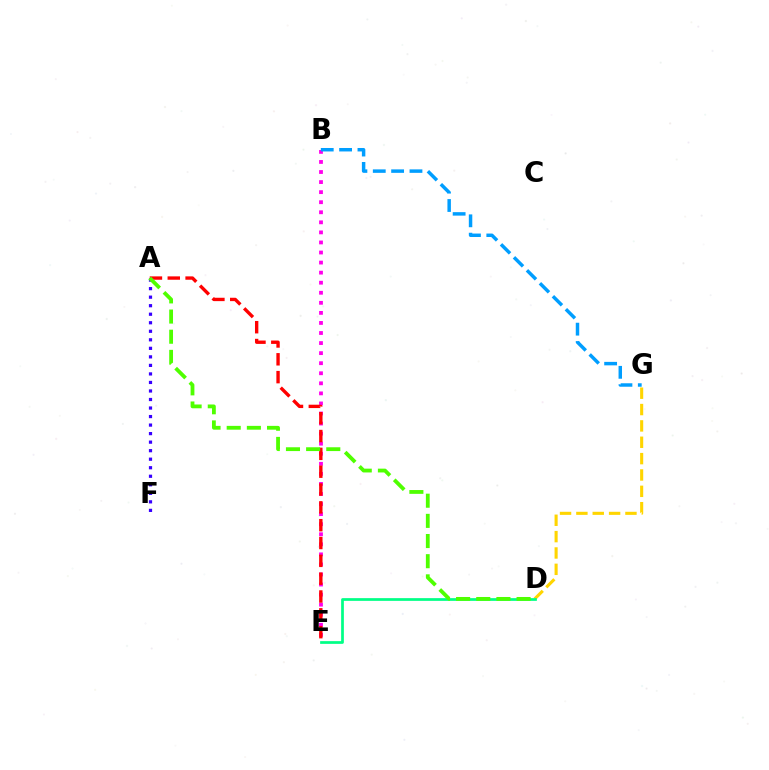{('D', 'G'): [{'color': '#ffd500', 'line_style': 'dashed', 'thickness': 2.22}], ('B', 'E'): [{'color': '#ff00ed', 'line_style': 'dotted', 'thickness': 2.73}], ('D', 'E'): [{'color': '#00ff86', 'line_style': 'solid', 'thickness': 1.96}], ('A', 'F'): [{'color': '#3700ff', 'line_style': 'dotted', 'thickness': 2.32}], ('B', 'G'): [{'color': '#009eff', 'line_style': 'dashed', 'thickness': 2.49}], ('A', 'E'): [{'color': '#ff0000', 'line_style': 'dashed', 'thickness': 2.42}], ('A', 'D'): [{'color': '#4fff00', 'line_style': 'dashed', 'thickness': 2.74}]}